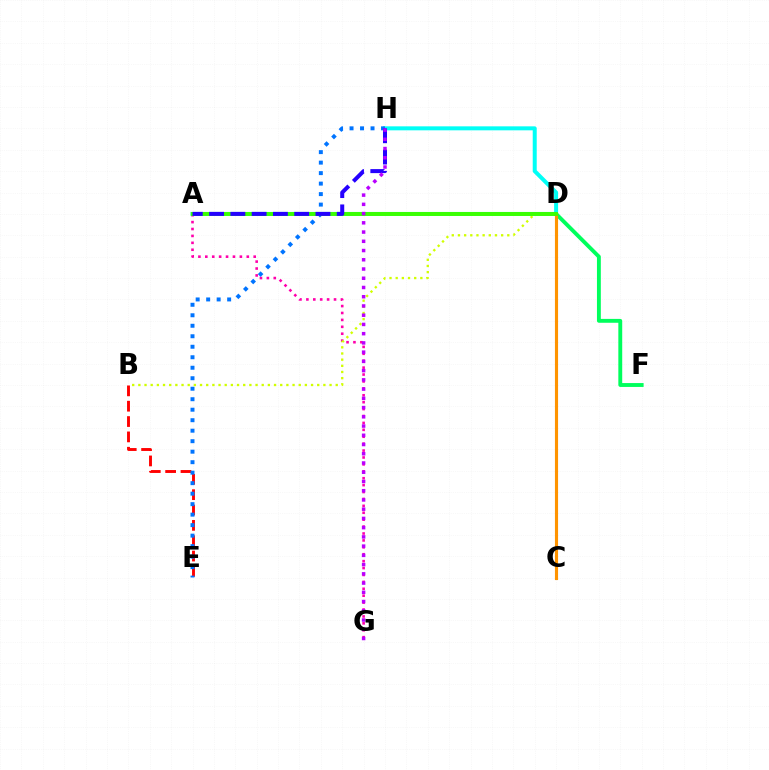{('B', 'E'): [{'color': '#ff0000', 'line_style': 'dashed', 'thickness': 2.08}], ('A', 'G'): [{'color': '#ff00ac', 'line_style': 'dotted', 'thickness': 1.88}], ('D', 'H'): [{'color': '#00fff6', 'line_style': 'solid', 'thickness': 2.87}], ('B', 'D'): [{'color': '#d1ff00', 'line_style': 'dotted', 'thickness': 1.68}], ('A', 'F'): [{'color': '#00ff5c', 'line_style': 'solid', 'thickness': 2.79}], ('C', 'D'): [{'color': '#ff9400', 'line_style': 'solid', 'thickness': 2.25}], ('E', 'H'): [{'color': '#0074ff', 'line_style': 'dotted', 'thickness': 2.85}], ('A', 'D'): [{'color': '#3dff00', 'line_style': 'solid', 'thickness': 2.72}], ('A', 'H'): [{'color': '#2500ff', 'line_style': 'dashed', 'thickness': 2.89}], ('G', 'H'): [{'color': '#b900ff', 'line_style': 'dotted', 'thickness': 2.51}]}